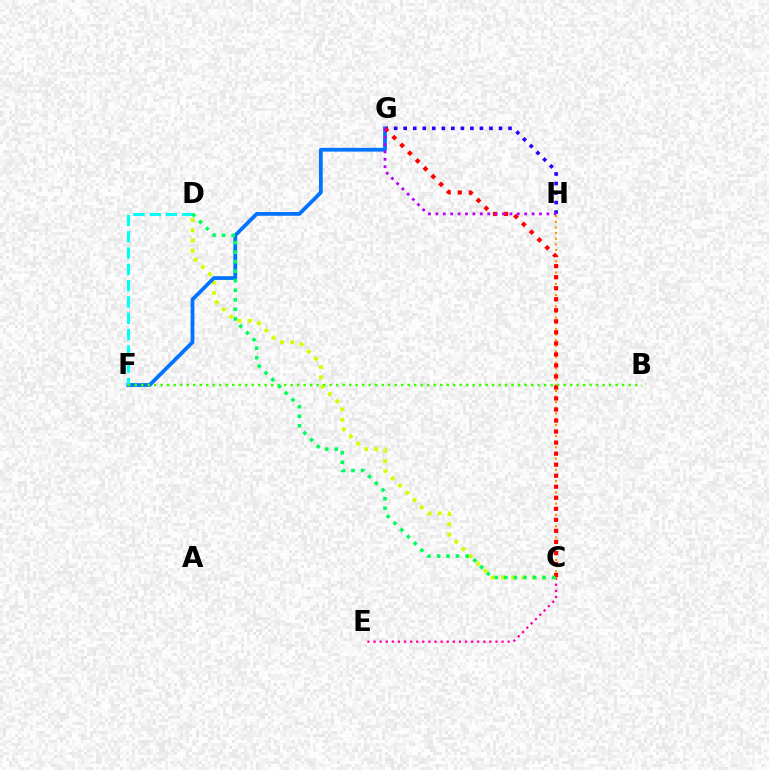{('C', 'E'): [{'color': '#ff00ac', 'line_style': 'dotted', 'thickness': 1.66}], ('G', 'H'): [{'color': '#2500ff', 'line_style': 'dotted', 'thickness': 2.59}, {'color': '#b900ff', 'line_style': 'dotted', 'thickness': 2.01}], ('C', 'D'): [{'color': '#d1ff00', 'line_style': 'dotted', 'thickness': 2.78}, {'color': '#00ff5c', 'line_style': 'dotted', 'thickness': 2.59}], ('C', 'H'): [{'color': '#ff9400', 'line_style': 'dotted', 'thickness': 1.53}], ('F', 'G'): [{'color': '#0074ff', 'line_style': 'solid', 'thickness': 2.71}], ('D', 'F'): [{'color': '#00fff6', 'line_style': 'dashed', 'thickness': 2.22}], ('C', 'G'): [{'color': '#ff0000', 'line_style': 'dotted', 'thickness': 3.0}], ('B', 'F'): [{'color': '#3dff00', 'line_style': 'dotted', 'thickness': 1.77}]}